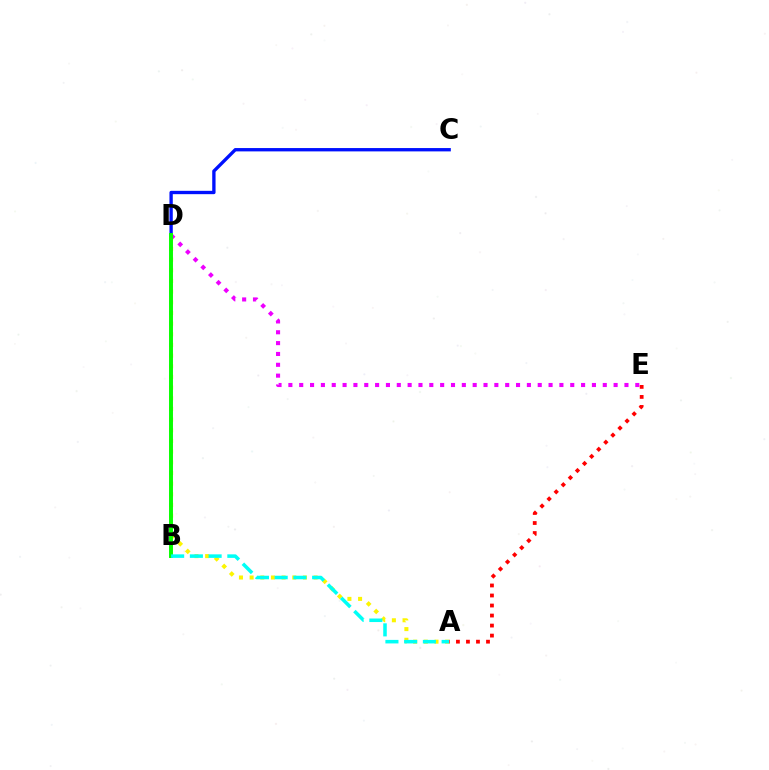{('A', 'D'): [{'color': '#fcf500', 'line_style': 'dotted', 'thickness': 2.9}], ('C', 'D'): [{'color': '#0010ff', 'line_style': 'solid', 'thickness': 2.4}], ('D', 'E'): [{'color': '#ee00ff', 'line_style': 'dotted', 'thickness': 2.95}], ('B', 'D'): [{'color': '#08ff00', 'line_style': 'solid', 'thickness': 2.84}], ('A', 'B'): [{'color': '#00fff6', 'line_style': 'dashed', 'thickness': 2.54}], ('A', 'E'): [{'color': '#ff0000', 'line_style': 'dotted', 'thickness': 2.72}]}